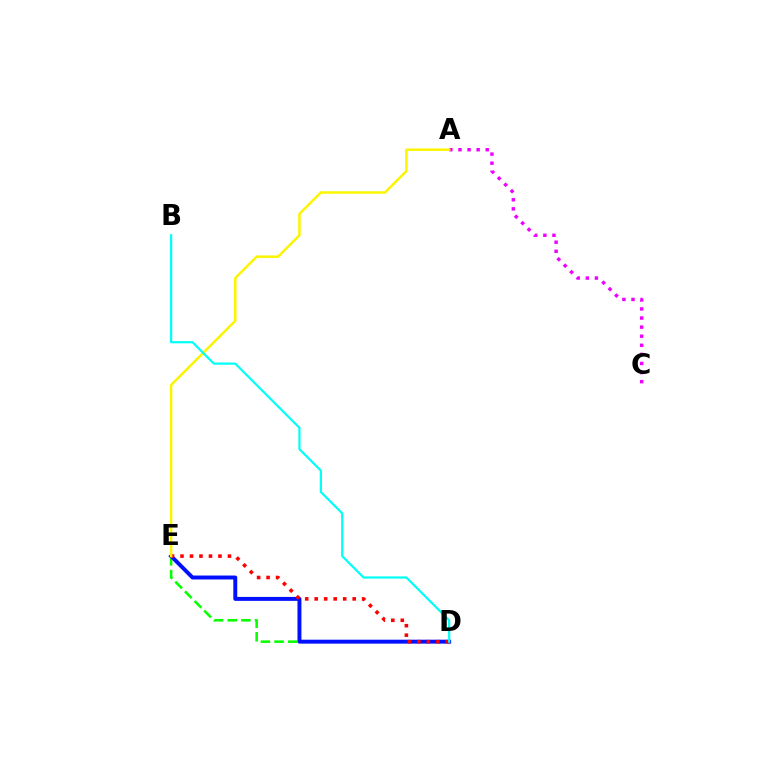{('D', 'E'): [{'color': '#08ff00', 'line_style': 'dashed', 'thickness': 1.85}, {'color': '#0010ff', 'line_style': 'solid', 'thickness': 2.83}, {'color': '#ff0000', 'line_style': 'dotted', 'thickness': 2.58}], ('A', 'C'): [{'color': '#ee00ff', 'line_style': 'dotted', 'thickness': 2.47}], ('A', 'E'): [{'color': '#fcf500', 'line_style': 'solid', 'thickness': 1.8}], ('B', 'D'): [{'color': '#00fff6', 'line_style': 'solid', 'thickness': 1.59}]}